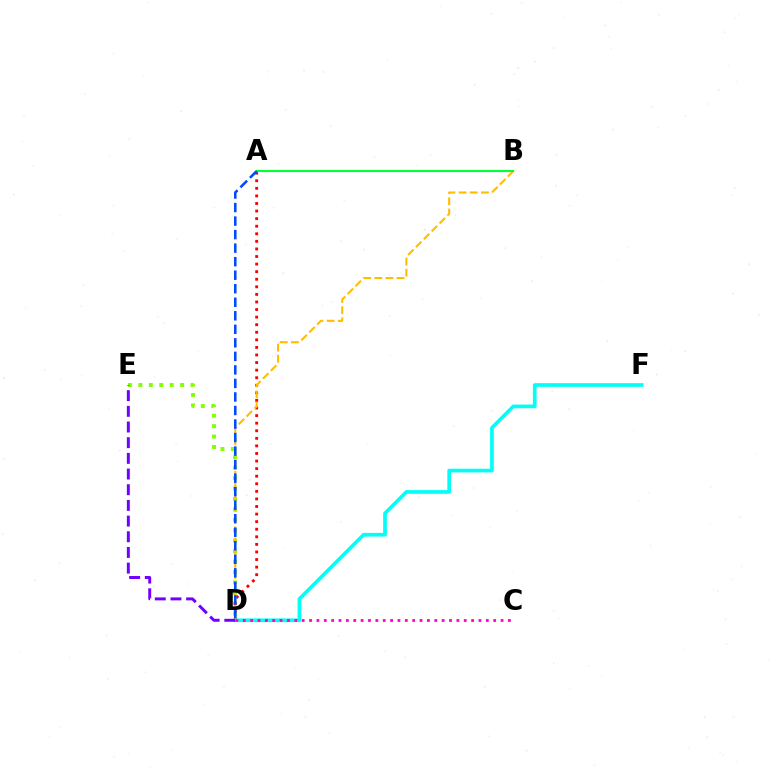{('D', 'E'): [{'color': '#84ff00', 'line_style': 'dotted', 'thickness': 2.83}, {'color': '#7200ff', 'line_style': 'dashed', 'thickness': 2.13}], ('A', 'D'): [{'color': '#ff0000', 'line_style': 'dotted', 'thickness': 2.06}, {'color': '#004bff', 'line_style': 'dashed', 'thickness': 1.84}], ('B', 'D'): [{'color': '#ffbd00', 'line_style': 'dashed', 'thickness': 1.51}], ('A', 'B'): [{'color': '#00ff39', 'line_style': 'solid', 'thickness': 1.55}], ('D', 'F'): [{'color': '#00fff6', 'line_style': 'solid', 'thickness': 2.65}], ('C', 'D'): [{'color': '#ff00cf', 'line_style': 'dotted', 'thickness': 2.0}]}